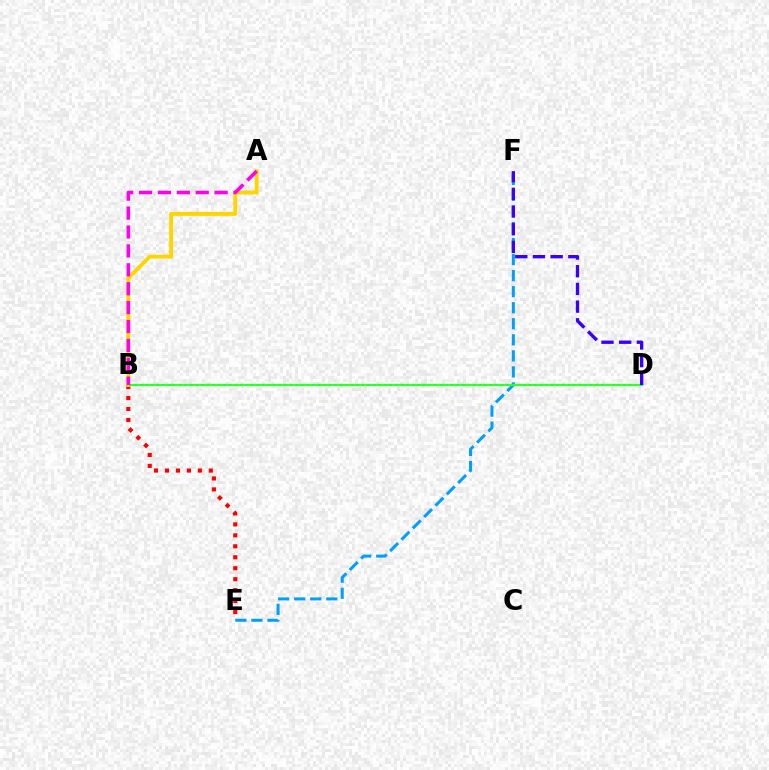{('B', 'E'): [{'color': '#ff0000', 'line_style': 'dotted', 'thickness': 2.98}], ('E', 'F'): [{'color': '#009eff', 'line_style': 'dashed', 'thickness': 2.18}], ('B', 'D'): [{'color': '#4fff00', 'line_style': 'solid', 'thickness': 1.62}, {'color': '#00ff86', 'line_style': 'dotted', 'thickness': 1.51}], ('A', 'B'): [{'color': '#ffd500', 'line_style': 'solid', 'thickness': 2.81}, {'color': '#ff00ed', 'line_style': 'dashed', 'thickness': 2.57}], ('D', 'F'): [{'color': '#3700ff', 'line_style': 'dashed', 'thickness': 2.4}]}